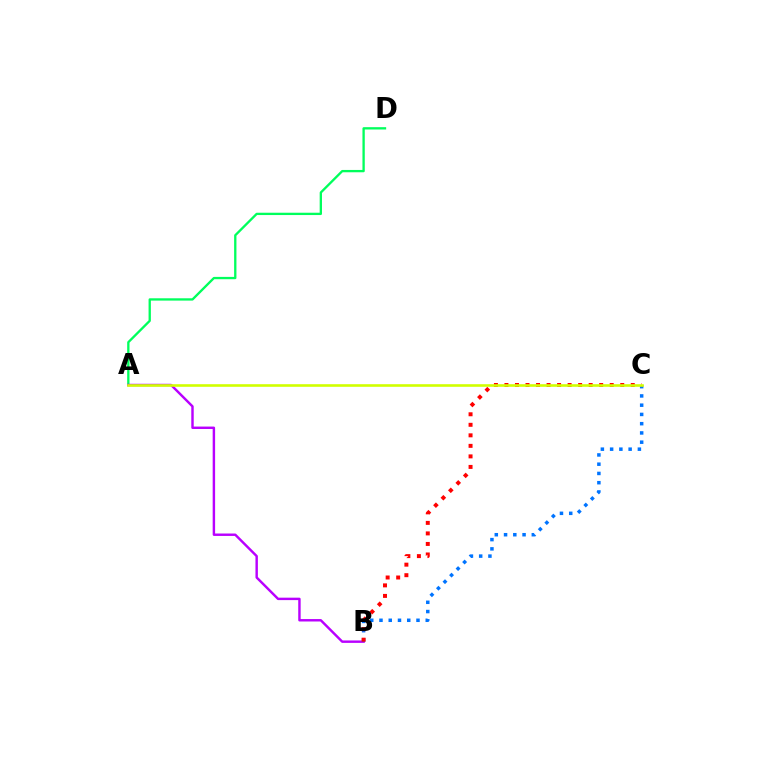{('A', 'D'): [{'color': '#00ff5c', 'line_style': 'solid', 'thickness': 1.67}], ('A', 'B'): [{'color': '#b900ff', 'line_style': 'solid', 'thickness': 1.75}], ('B', 'C'): [{'color': '#0074ff', 'line_style': 'dotted', 'thickness': 2.51}, {'color': '#ff0000', 'line_style': 'dotted', 'thickness': 2.86}], ('A', 'C'): [{'color': '#d1ff00', 'line_style': 'solid', 'thickness': 1.88}]}